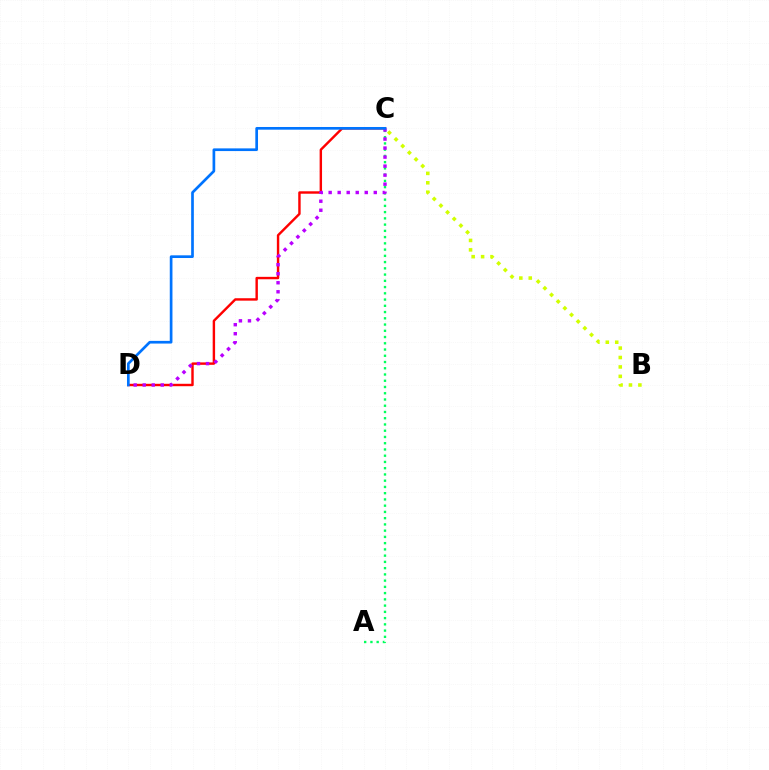{('C', 'D'): [{'color': '#ff0000', 'line_style': 'solid', 'thickness': 1.74}, {'color': '#b900ff', 'line_style': 'dotted', 'thickness': 2.45}, {'color': '#0074ff', 'line_style': 'solid', 'thickness': 1.94}], ('A', 'C'): [{'color': '#00ff5c', 'line_style': 'dotted', 'thickness': 1.7}], ('B', 'C'): [{'color': '#d1ff00', 'line_style': 'dotted', 'thickness': 2.56}]}